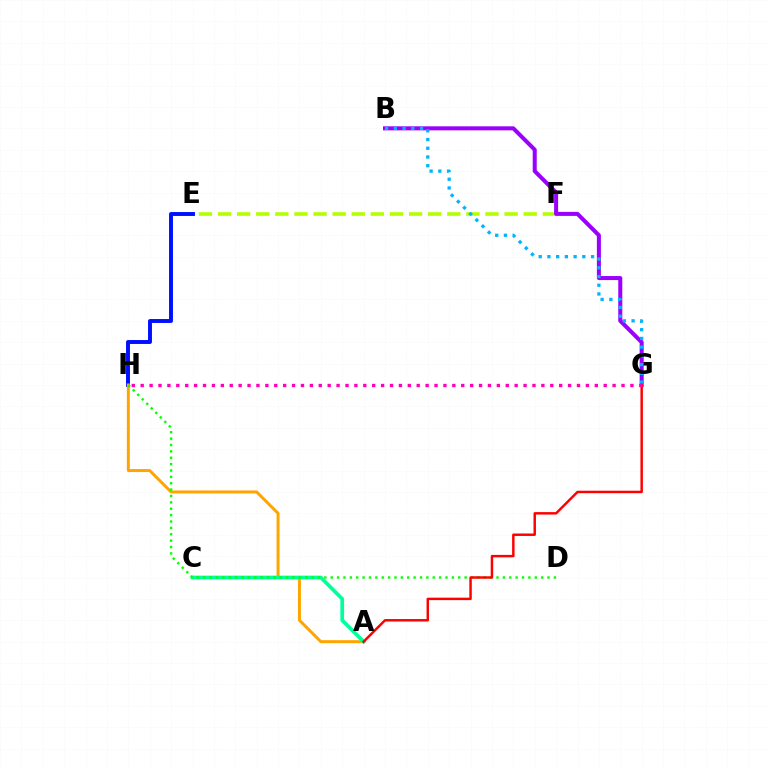{('E', 'H'): [{'color': '#0010ff', 'line_style': 'solid', 'thickness': 2.83}], ('A', 'H'): [{'color': '#ffa500', 'line_style': 'solid', 'thickness': 2.16}], ('A', 'C'): [{'color': '#00ff9d', 'line_style': 'solid', 'thickness': 2.67}], ('E', 'F'): [{'color': '#b3ff00', 'line_style': 'dashed', 'thickness': 2.6}], ('B', 'G'): [{'color': '#9b00ff', 'line_style': 'solid', 'thickness': 2.9}, {'color': '#00b5ff', 'line_style': 'dotted', 'thickness': 2.37}], ('D', 'H'): [{'color': '#08ff00', 'line_style': 'dotted', 'thickness': 1.73}], ('A', 'G'): [{'color': '#ff0000', 'line_style': 'solid', 'thickness': 1.77}], ('G', 'H'): [{'color': '#ff00bd', 'line_style': 'dotted', 'thickness': 2.42}]}